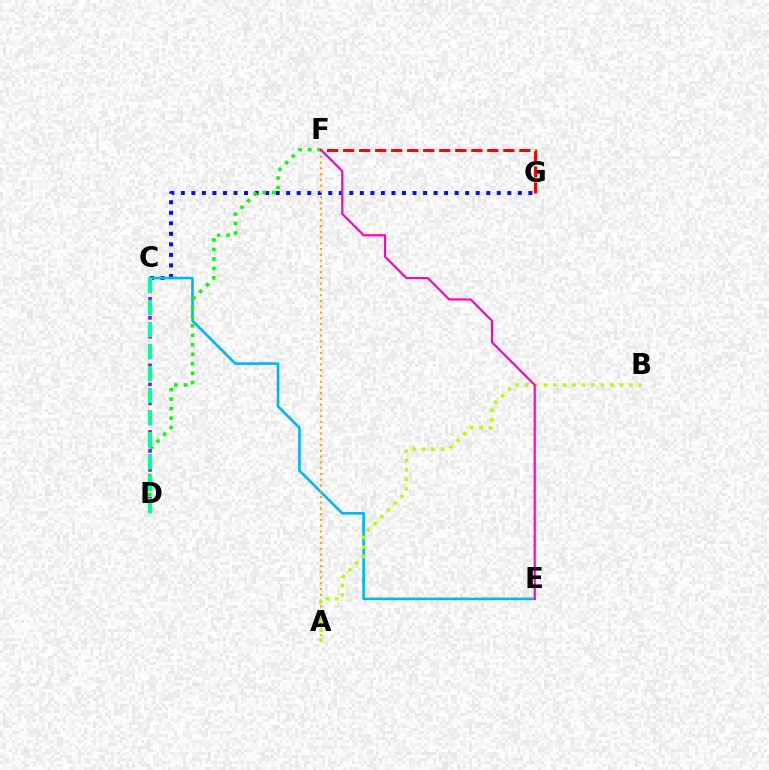{('C', 'G'): [{'color': '#0010ff', 'line_style': 'dotted', 'thickness': 2.86}], ('F', 'G'): [{'color': '#ff0000', 'line_style': 'dashed', 'thickness': 2.18}], ('C', 'E'): [{'color': '#00b5ff', 'line_style': 'solid', 'thickness': 1.88}], ('A', 'F'): [{'color': '#ffa500', 'line_style': 'dotted', 'thickness': 1.57}], ('A', 'B'): [{'color': '#b3ff00', 'line_style': 'dotted', 'thickness': 2.57}], ('D', 'F'): [{'color': '#08ff00', 'line_style': 'dotted', 'thickness': 2.57}], ('C', 'D'): [{'color': '#9b00ff', 'line_style': 'dotted', 'thickness': 2.58}, {'color': '#00ff9d', 'line_style': 'dashed', 'thickness': 2.99}], ('E', 'F'): [{'color': '#ff00bd', 'line_style': 'solid', 'thickness': 1.55}]}